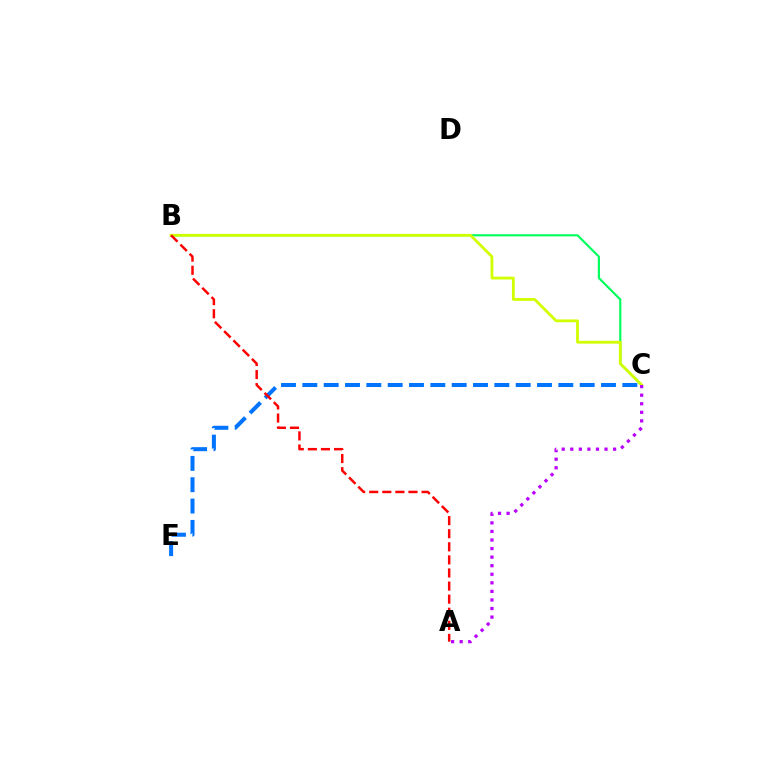{('B', 'C'): [{'color': '#00ff5c', 'line_style': 'solid', 'thickness': 1.55}, {'color': '#d1ff00', 'line_style': 'solid', 'thickness': 2.02}], ('A', 'C'): [{'color': '#b900ff', 'line_style': 'dotted', 'thickness': 2.33}], ('C', 'E'): [{'color': '#0074ff', 'line_style': 'dashed', 'thickness': 2.9}], ('A', 'B'): [{'color': '#ff0000', 'line_style': 'dashed', 'thickness': 1.78}]}